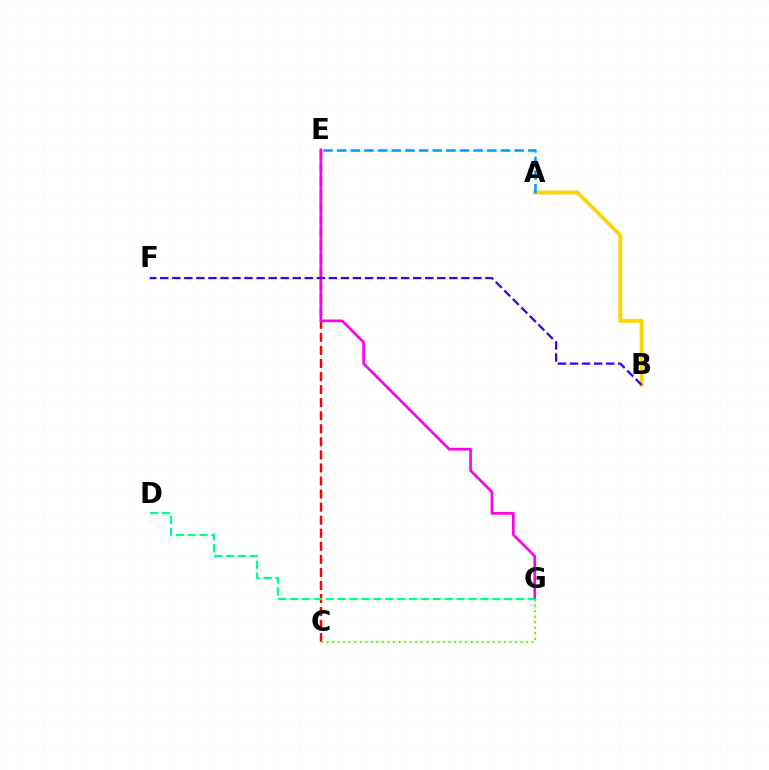{('C', 'E'): [{'color': '#ff0000', 'line_style': 'dashed', 'thickness': 1.77}], ('A', 'B'): [{'color': '#ffd500', 'line_style': 'solid', 'thickness': 2.81}], ('E', 'G'): [{'color': '#ff00ed', 'line_style': 'solid', 'thickness': 1.94}], ('C', 'G'): [{'color': '#4fff00', 'line_style': 'dotted', 'thickness': 1.51}], ('B', 'F'): [{'color': '#3700ff', 'line_style': 'dashed', 'thickness': 1.64}], ('A', 'E'): [{'color': '#009eff', 'line_style': 'dashed', 'thickness': 1.85}], ('D', 'G'): [{'color': '#00ff86', 'line_style': 'dashed', 'thickness': 1.62}]}